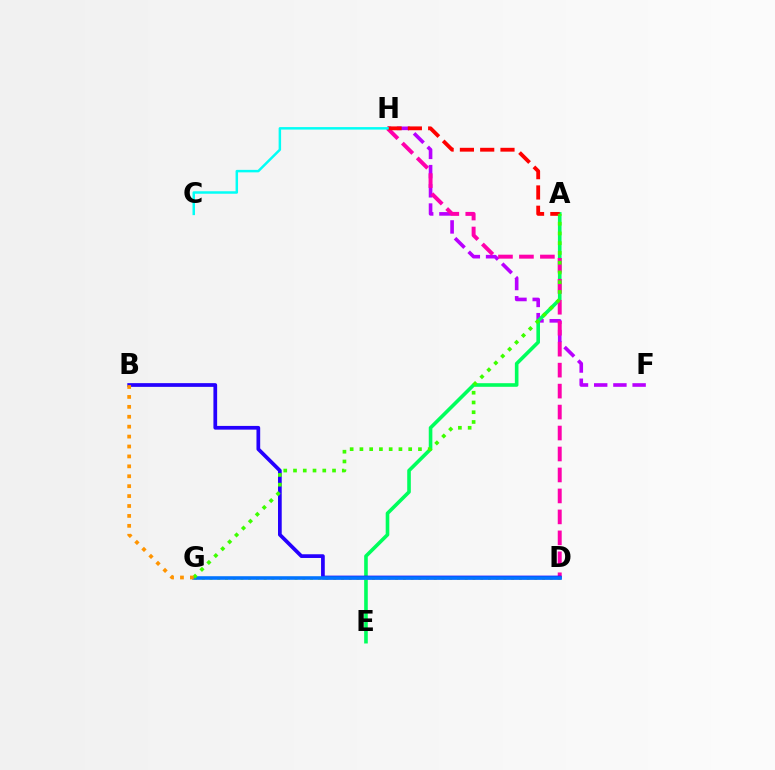{('F', 'H'): [{'color': '#b900ff', 'line_style': 'dashed', 'thickness': 2.61}], ('A', 'E'): [{'color': '#00ff5c', 'line_style': 'solid', 'thickness': 2.6}], ('D', 'H'): [{'color': '#ff00ac', 'line_style': 'dashed', 'thickness': 2.85}], ('D', 'G'): [{'color': '#d1ff00', 'line_style': 'dotted', 'thickness': 2.1}, {'color': '#0074ff', 'line_style': 'solid', 'thickness': 2.58}], ('A', 'H'): [{'color': '#ff0000', 'line_style': 'dashed', 'thickness': 2.76}], ('B', 'D'): [{'color': '#2500ff', 'line_style': 'solid', 'thickness': 2.68}], ('A', 'G'): [{'color': '#3dff00', 'line_style': 'dotted', 'thickness': 2.65}], ('C', 'H'): [{'color': '#00fff6', 'line_style': 'solid', 'thickness': 1.78}], ('B', 'G'): [{'color': '#ff9400', 'line_style': 'dotted', 'thickness': 2.69}]}